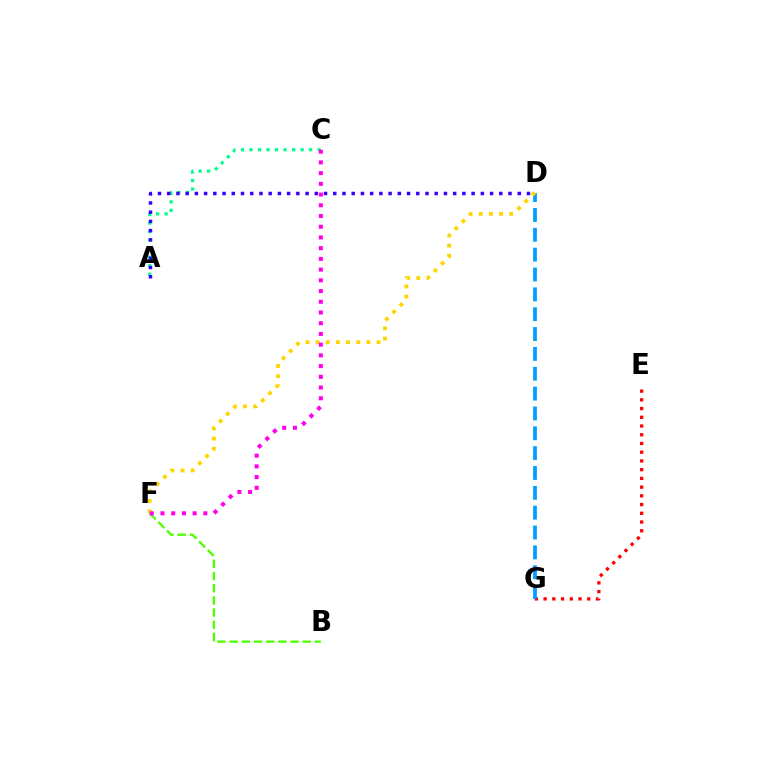{('A', 'C'): [{'color': '#00ff86', 'line_style': 'dotted', 'thickness': 2.32}], ('E', 'G'): [{'color': '#ff0000', 'line_style': 'dotted', 'thickness': 2.37}], ('B', 'F'): [{'color': '#4fff00', 'line_style': 'dashed', 'thickness': 1.66}], ('D', 'G'): [{'color': '#009eff', 'line_style': 'dashed', 'thickness': 2.7}], ('D', 'F'): [{'color': '#ffd500', 'line_style': 'dotted', 'thickness': 2.76}], ('A', 'D'): [{'color': '#3700ff', 'line_style': 'dotted', 'thickness': 2.51}], ('C', 'F'): [{'color': '#ff00ed', 'line_style': 'dotted', 'thickness': 2.91}]}